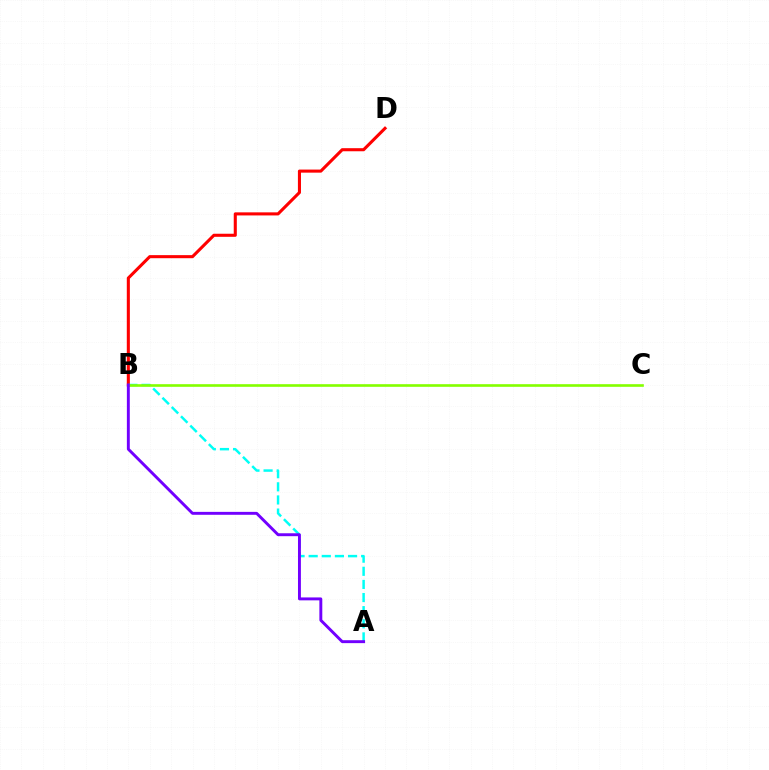{('B', 'D'): [{'color': '#ff0000', 'line_style': 'solid', 'thickness': 2.22}], ('A', 'B'): [{'color': '#00fff6', 'line_style': 'dashed', 'thickness': 1.78}, {'color': '#7200ff', 'line_style': 'solid', 'thickness': 2.1}], ('B', 'C'): [{'color': '#84ff00', 'line_style': 'solid', 'thickness': 1.9}]}